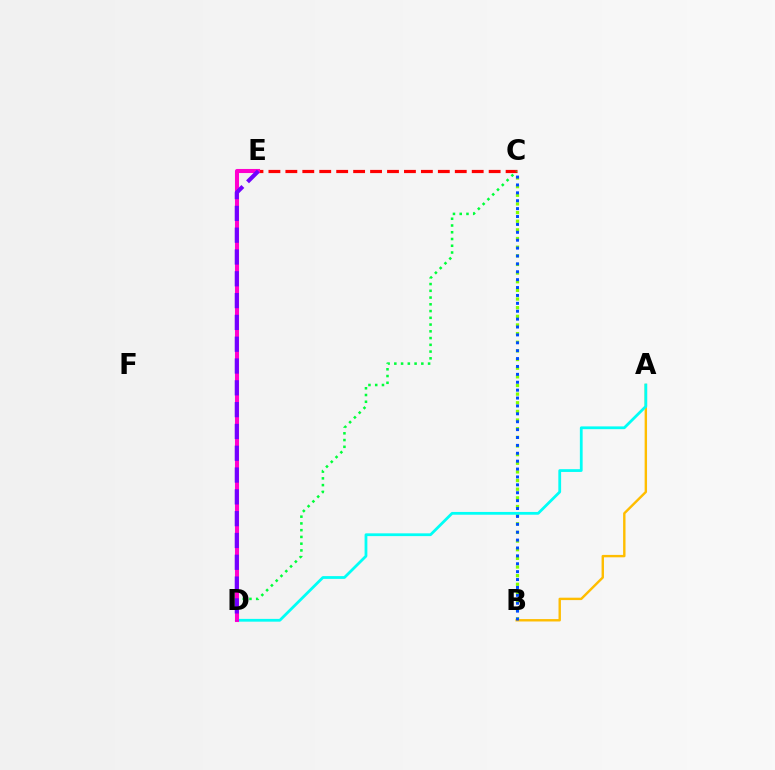{('B', 'C'): [{'color': '#84ff00', 'line_style': 'dotted', 'thickness': 2.35}, {'color': '#004bff', 'line_style': 'dotted', 'thickness': 2.14}], ('A', 'B'): [{'color': '#ffbd00', 'line_style': 'solid', 'thickness': 1.73}], ('C', 'E'): [{'color': '#ff0000', 'line_style': 'dashed', 'thickness': 2.3}], ('A', 'D'): [{'color': '#00fff6', 'line_style': 'solid', 'thickness': 2.0}], ('C', 'D'): [{'color': '#00ff39', 'line_style': 'dotted', 'thickness': 1.83}], ('D', 'E'): [{'color': '#ff00cf', 'line_style': 'solid', 'thickness': 2.93}, {'color': '#7200ff', 'line_style': 'dashed', 'thickness': 2.96}]}